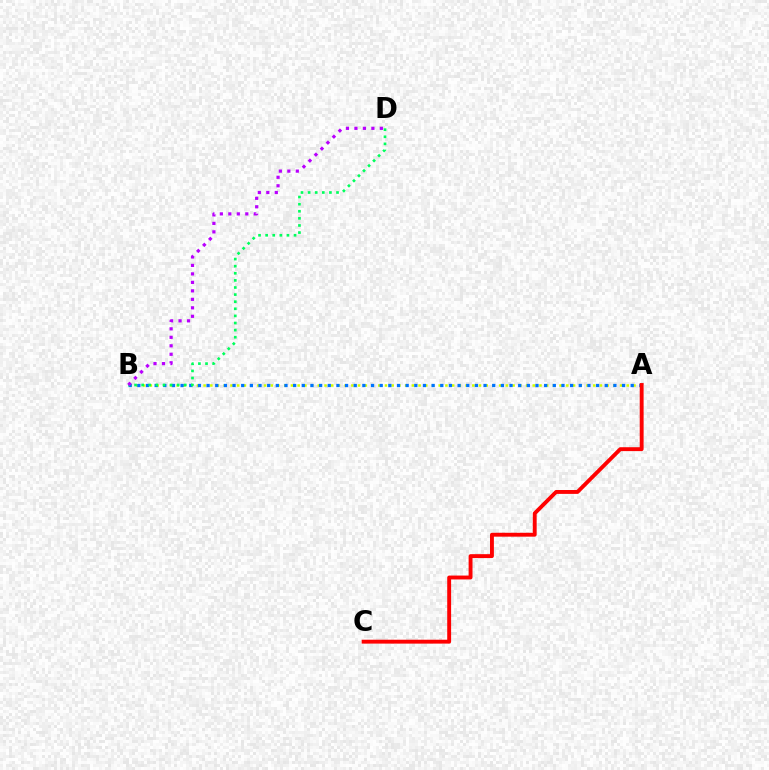{('A', 'B'): [{'color': '#d1ff00', 'line_style': 'dotted', 'thickness': 1.83}, {'color': '#0074ff', 'line_style': 'dotted', 'thickness': 2.35}], ('B', 'D'): [{'color': '#00ff5c', 'line_style': 'dotted', 'thickness': 1.93}, {'color': '#b900ff', 'line_style': 'dotted', 'thickness': 2.3}], ('A', 'C'): [{'color': '#ff0000', 'line_style': 'solid', 'thickness': 2.8}]}